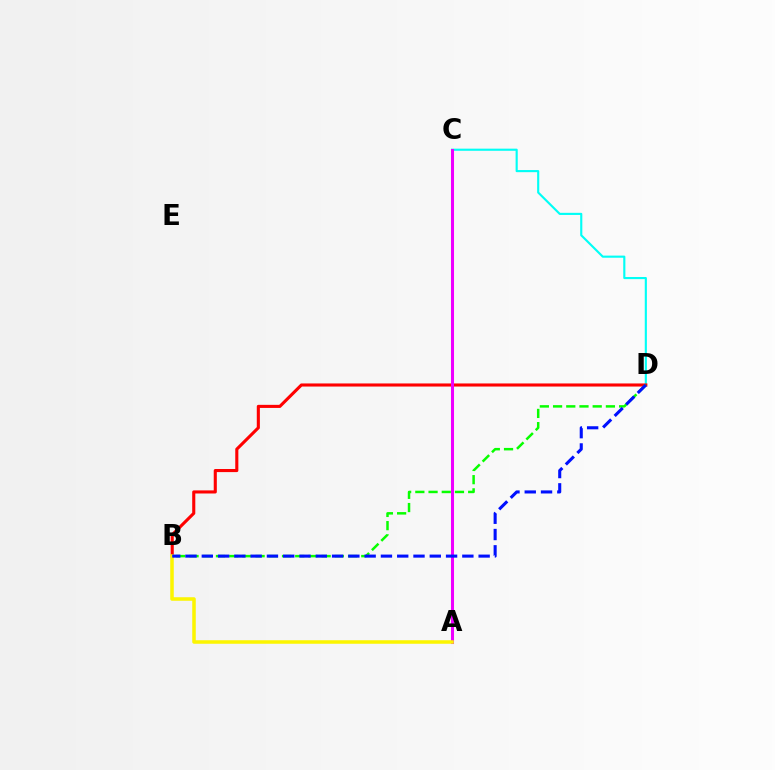{('C', 'D'): [{'color': '#00fff6', 'line_style': 'solid', 'thickness': 1.53}], ('B', 'D'): [{'color': '#ff0000', 'line_style': 'solid', 'thickness': 2.23}, {'color': '#08ff00', 'line_style': 'dashed', 'thickness': 1.79}, {'color': '#0010ff', 'line_style': 'dashed', 'thickness': 2.21}], ('A', 'C'): [{'color': '#ee00ff', 'line_style': 'solid', 'thickness': 2.19}], ('A', 'B'): [{'color': '#fcf500', 'line_style': 'solid', 'thickness': 2.54}]}